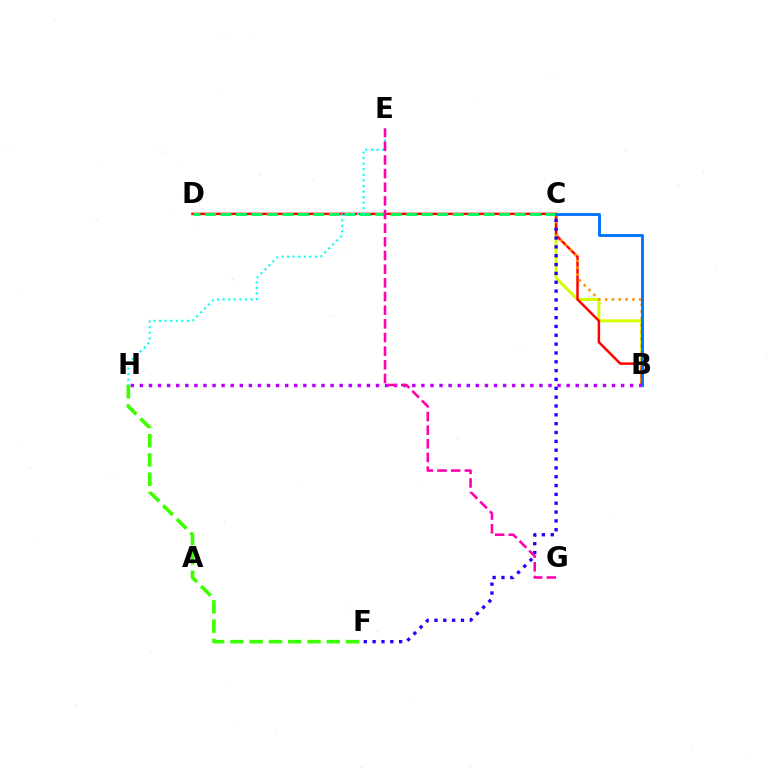{('B', 'C'): [{'color': '#d1ff00', 'line_style': 'solid', 'thickness': 2.14}, {'color': '#ff9400', 'line_style': 'dotted', 'thickness': 1.85}, {'color': '#0074ff', 'line_style': 'solid', 'thickness': 2.07}], ('B', 'D'): [{'color': '#ff0000', 'line_style': 'solid', 'thickness': 1.77}], ('C', 'D'): [{'color': '#00ff5c', 'line_style': 'dashed', 'thickness': 2.1}], ('C', 'F'): [{'color': '#2500ff', 'line_style': 'dotted', 'thickness': 2.4}], ('B', 'H'): [{'color': '#b900ff', 'line_style': 'dotted', 'thickness': 2.47}], ('F', 'H'): [{'color': '#3dff00', 'line_style': 'dashed', 'thickness': 2.62}], ('E', 'H'): [{'color': '#00fff6', 'line_style': 'dotted', 'thickness': 1.51}], ('E', 'G'): [{'color': '#ff00ac', 'line_style': 'dashed', 'thickness': 1.86}]}